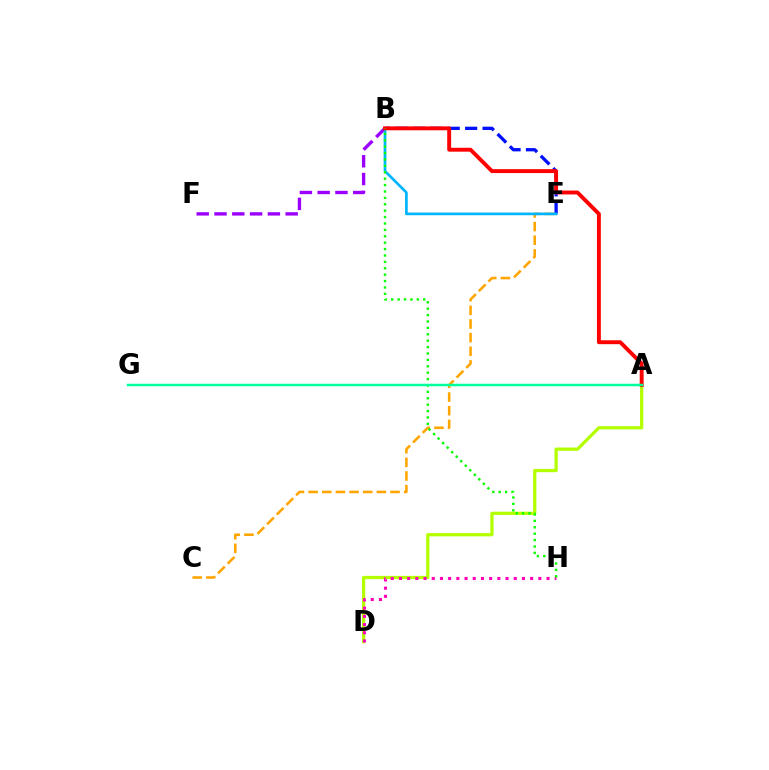{('B', 'F'): [{'color': '#9b00ff', 'line_style': 'dashed', 'thickness': 2.42}], ('A', 'D'): [{'color': '#b3ff00', 'line_style': 'solid', 'thickness': 2.34}], ('B', 'E'): [{'color': '#0010ff', 'line_style': 'dashed', 'thickness': 2.37}, {'color': '#00b5ff', 'line_style': 'solid', 'thickness': 1.94}], ('C', 'E'): [{'color': '#ffa500', 'line_style': 'dashed', 'thickness': 1.85}], ('A', 'B'): [{'color': '#ff0000', 'line_style': 'solid', 'thickness': 2.81}], ('D', 'H'): [{'color': '#ff00bd', 'line_style': 'dotted', 'thickness': 2.23}], ('B', 'H'): [{'color': '#08ff00', 'line_style': 'dotted', 'thickness': 1.74}], ('A', 'G'): [{'color': '#00ff9d', 'line_style': 'solid', 'thickness': 1.8}]}